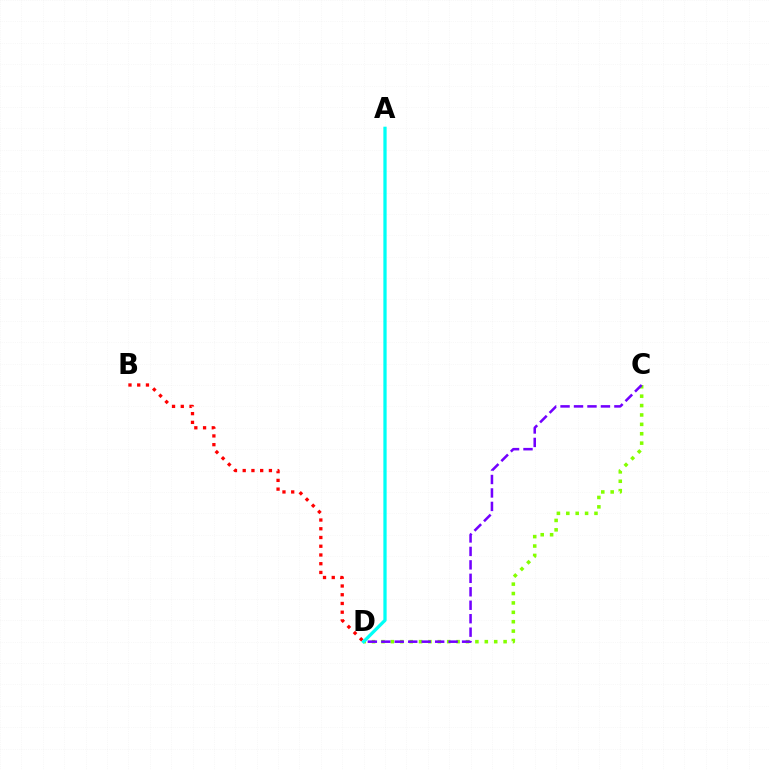{('C', 'D'): [{'color': '#84ff00', 'line_style': 'dotted', 'thickness': 2.55}, {'color': '#7200ff', 'line_style': 'dashed', 'thickness': 1.83}], ('B', 'D'): [{'color': '#ff0000', 'line_style': 'dotted', 'thickness': 2.37}], ('A', 'D'): [{'color': '#00fff6', 'line_style': 'solid', 'thickness': 2.36}]}